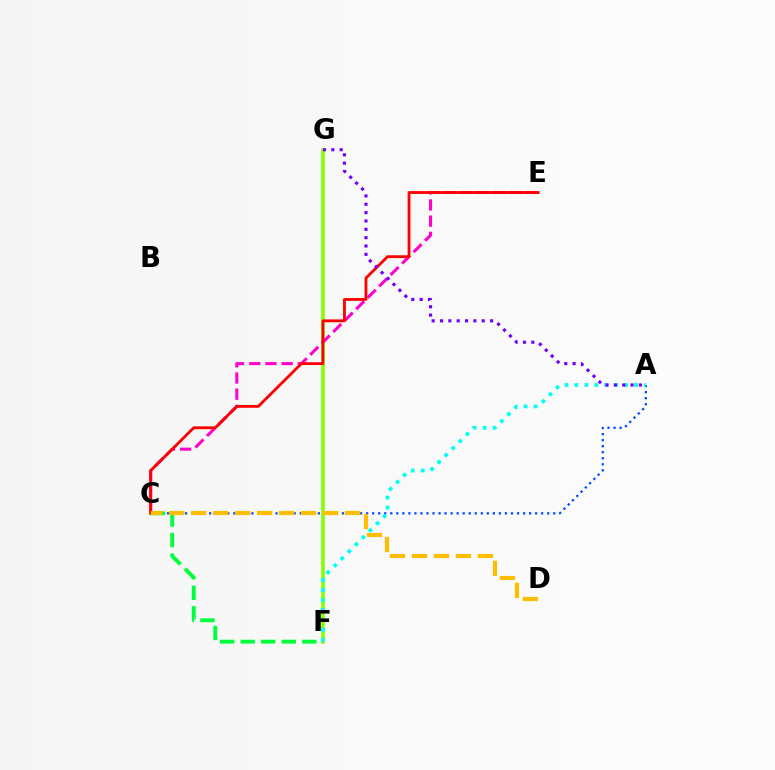{('A', 'C'): [{'color': '#004bff', 'line_style': 'dotted', 'thickness': 1.64}], ('F', 'G'): [{'color': '#84ff00', 'line_style': 'solid', 'thickness': 2.57}], ('C', 'E'): [{'color': '#ff00cf', 'line_style': 'dashed', 'thickness': 2.2}, {'color': '#ff0000', 'line_style': 'solid', 'thickness': 2.03}], ('A', 'F'): [{'color': '#00fff6', 'line_style': 'dotted', 'thickness': 2.7}], ('A', 'G'): [{'color': '#7200ff', 'line_style': 'dotted', 'thickness': 2.27}], ('C', 'F'): [{'color': '#00ff39', 'line_style': 'dashed', 'thickness': 2.79}], ('C', 'D'): [{'color': '#ffbd00', 'line_style': 'dashed', 'thickness': 2.99}]}